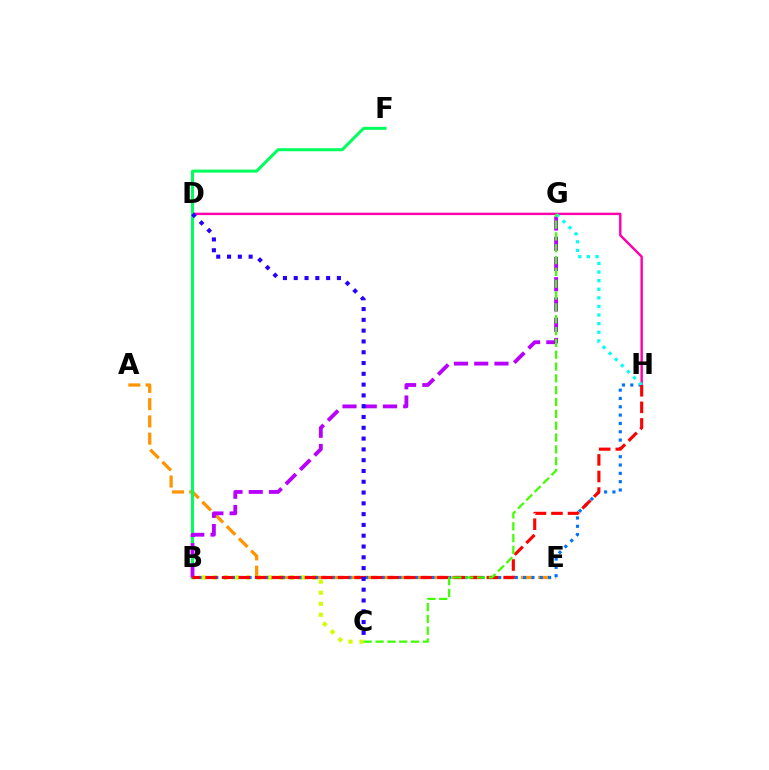{('A', 'E'): [{'color': '#ff9400', 'line_style': 'dashed', 'thickness': 2.34}], ('B', 'C'): [{'color': '#d1ff00', 'line_style': 'dotted', 'thickness': 2.99}], ('D', 'H'): [{'color': '#ff00ac', 'line_style': 'solid', 'thickness': 1.75}], ('B', 'F'): [{'color': '#00ff5c', 'line_style': 'solid', 'thickness': 2.18}], ('B', 'H'): [{'color': '#0074ff', 'line_style': 'dotted', 'thickness': 2.26}, {'color': '#ff0000', 'line_style': 'dashed', 'thickness': 2.25}], ('B', 'G'): [{'color': '#b900ff', 'line_style': 'dashed', 'thickness': 2.75}], ('G', 'H'): [{'color': '#00fff6', 'line_style': 'dotted', 'thickness': 2.34}], ('C', 'D'): [{'color': '#2500ff', 'line_style': 'dotted', 'thickness': 2.93}], ('C', 'G'): [{'color': '#3dff00', 'line_style': 'dashed', 'thickness': 1.61}]}